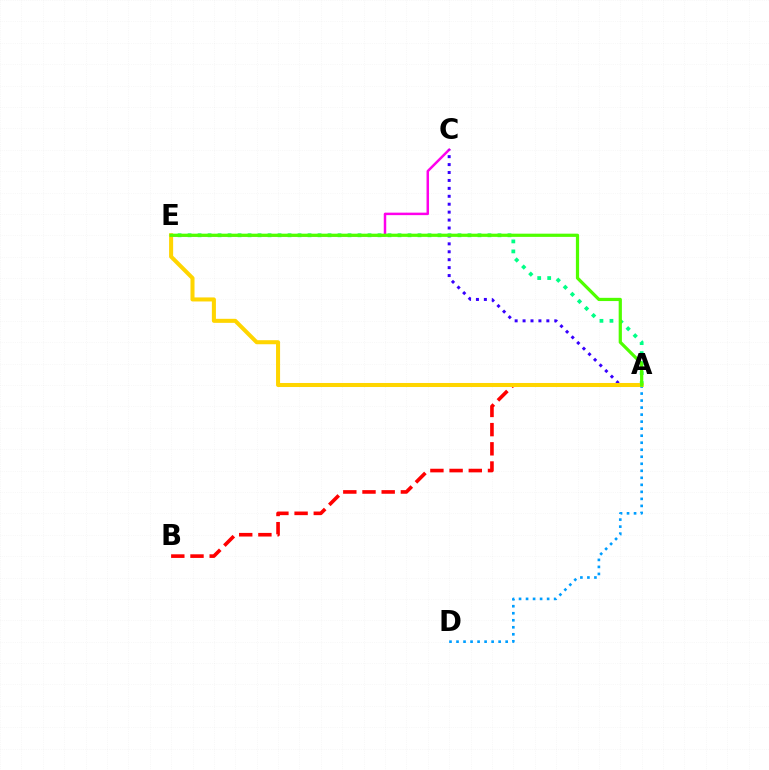{('A', 'D'): [{'color': '#009eff', 'line_style': 'dotted', 'thickness': 1.91}], ('A', 'B'): [{'color': '#ff0000', 'line_style': 'dashed', 'thickness': 2.61}], ('C', 'E'): [{'color': '#ff00ed', 'line_style': 'solid', 'thickness': 1.79}], ('A', 'E'): [{'color': '#00ff86', 'line_style': 'dotted', 'thickness': 2.72}, {'color': '#ffd500', 'line_style': 'solid', 'thickness': 2.91}, {'color': '#4fff00', 'line_style': 'solid', 'thickness': 2.32}], ('A', 'C'): [{'color': '#3700ff', 'line_style': 'dotted', 'thickness': 2.15}]}